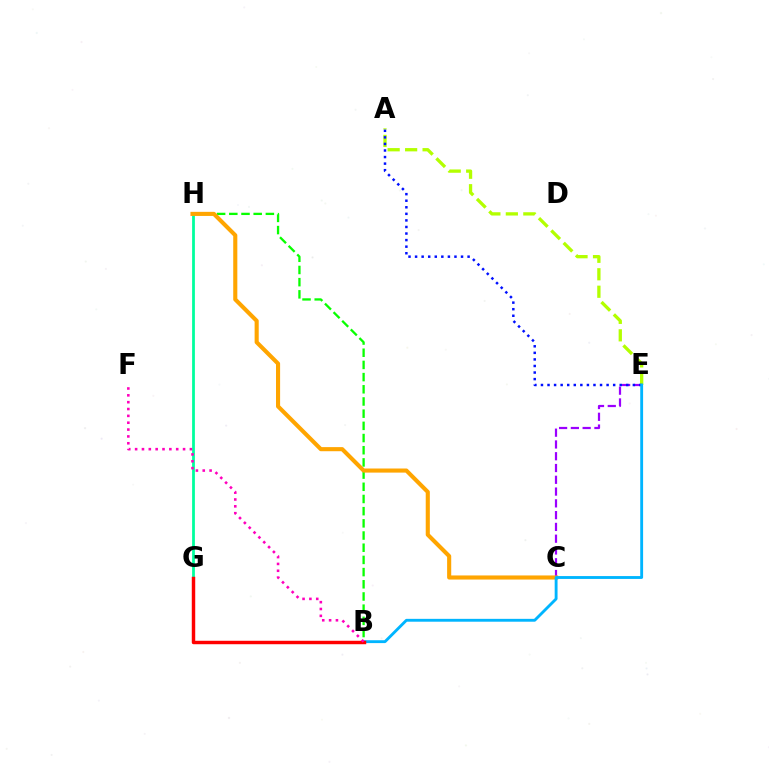{('C', 'E'): [{'color': '#9b00ff', 'line_style': 'dashed', 'thickness': 1.6}], ('B', 'H'): [{'color': '#08ff00', 'line_style': 'dashed', 'thickness': 1.66}], ('A', 'E'): [{'color': '#b3ff00', 'line_style': 'dashed', 'thickness': 2.37}, {'color': '#0010ff', 'line_style': 'dotted', 'thickness': 1.78}], ('G', 'H'): [{'color': '#00ff9d', 'line_style': 'solid', 'thickness': 2.0}], ('C', 'H'): [{'color': '#ffa500', 'line_style': 'solid', 'thickness': 2.95}], ('B', 'E'): [{'color': '#00b5ff', 'line_style': 'solid', 'thickness': 2.06}], ('B', 'G'): [{'color': '#ff0000', 'line_style': 'solid', 'thickness': 2.48}], ('B', 'F'): [{'color': '#ff00bd', 'line_style': 'dotted', 'thickness': 1.86}]}